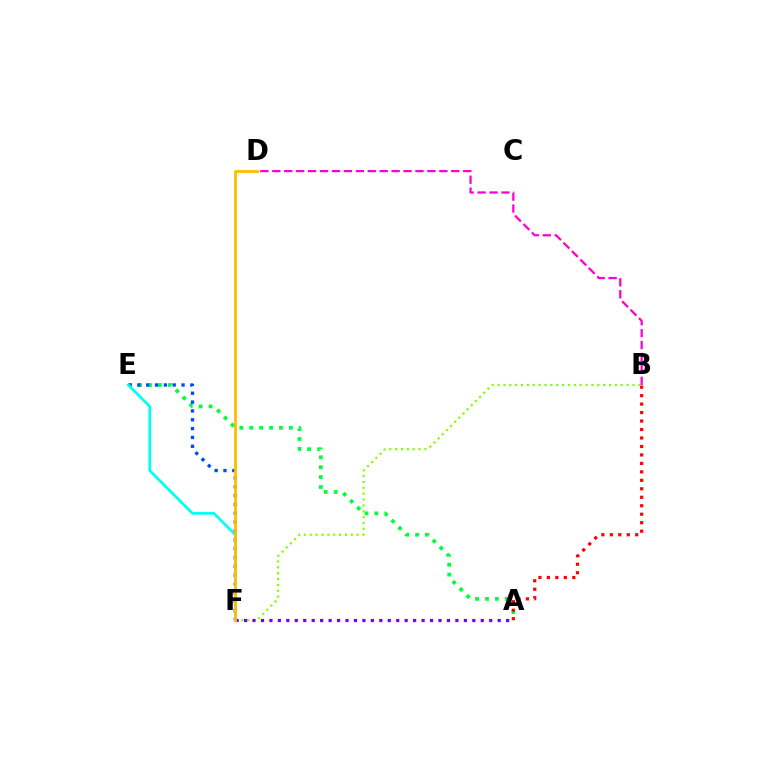{('A', 'E'): [{'color': '#00ff39', 'line_style': 'dotted', 'thickness': 2.69}], ('E', 'F'): [{'color': '#004bff', 'line_style': 'dotted', 'thickness': 2.4}, {'color': '#00fff6', 'line_style': 'solid', 'thickness': 1.95}], ('B', 'F'): [{'color': '#84ff00', 'line_style': 'dotted', 'thickness': 1.59}], ('B', 'D'): [{'color': '#ff00cf', 'line_style': 'dashed', 'thickness': 1.62}], ('A', 'B'): [{'color': '#ff0000', 'line_style': 'dotted', 'thickness': 2.3}], ('A', 'F'): [{'color': '#7200ff', 'line_style': 'dotted', 'thickness': 2.3}], ('D', 'F'): [{'color': '#ffbd00', 'line_style': 'solid', 'thickness': 2.01}]}